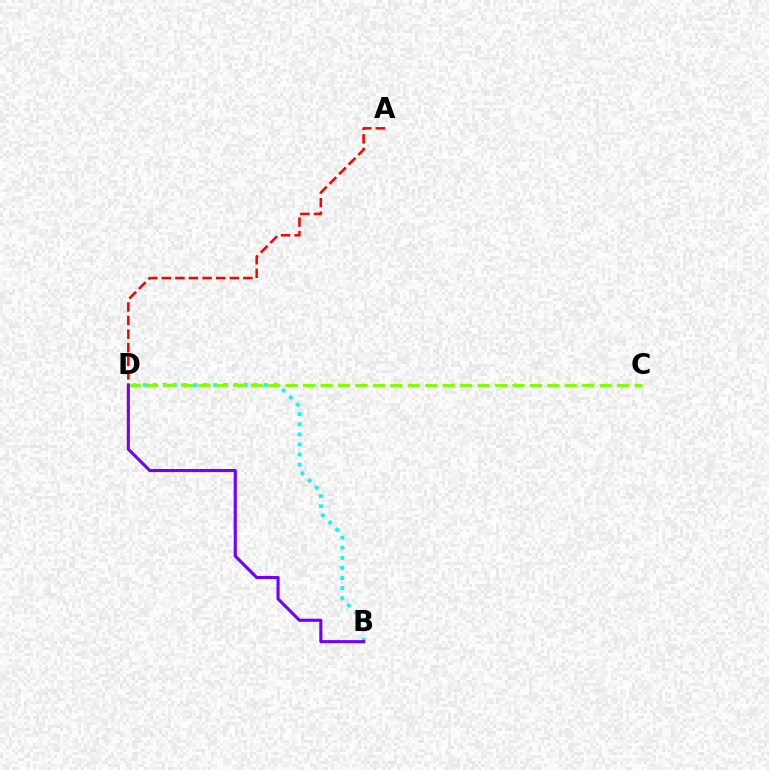{('B', 'D'): [{'color': '#00fff6', 'line_style': 'dotted', 'thickness': 2.74}, {'color': '#7200ff', 'line_style': 'solid', 'thickness': 2.23}], ('A', 'D'): [{'color': '#ff0000', 'line_style': 'dashed', 'thickness': 1.85}], ('C', 'D'): [{'color': '#84ff00', 'line_style': 'dashed', 'thickness': 2.37}]}